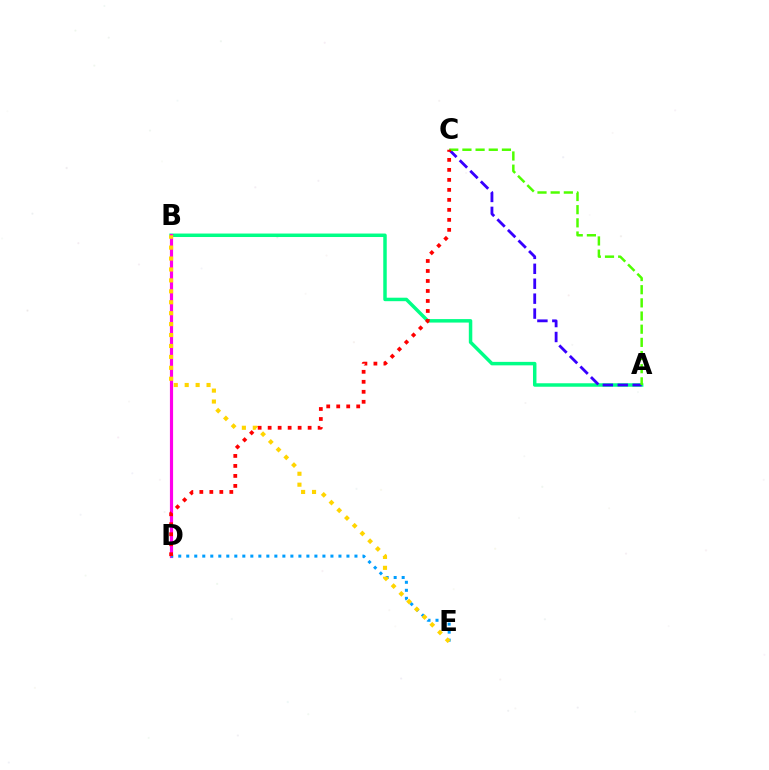{('A', 'B'): [{'color': '#00ff86', 'line_style': 'solid', 'thickness': 2.5}], ('A', 'C'): [{'color': '#3700ff', 'line_style': 'dashed', 'thickness': 2.03}, {'color': '#4fff00', 'line_style': 'dashed', 'thickness': 1.79}], ('B', 'D'): [{'color': '#ff00ed', 'line_style': 'solid', 'thickness': 2.28}], ('D', 'E'): [{'color': '#009eff', 'line_style': 'dotted', 'thickness': 2.18}], ('B', 'E'): [{'color': '#ffd500', 'line_style': 'dotted', 'thickness': 2.97}], ('C', 'D'): [{'color': '#ff0000', 'line_style': 'dotted', 'thickness': 2.72}]}